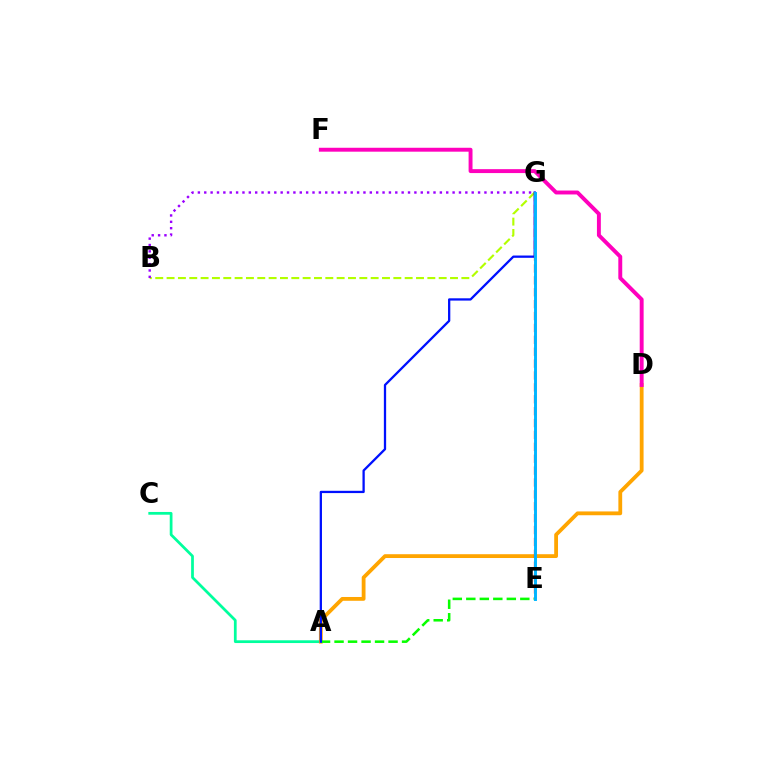{('A', 'C'): [{'color': '#00ff9d', 'line_style': 'solid', 'thickness': 1.98}], ('A', 'D'): [{'color': '#ffa500', 'line_style': 'solid', 'thickness': 2.73}], ('B', 'G'): [{'color': '#b3ff00', 'line_style': 'dashed', 'thickness': 1.54}, {'color': '#9b00ff', 'line_style': 'dotted', 'thickness': 1.73}], ('A', 'E'): [{'color': '#08ff00', 'line_style': 'dashed', 'thickness': 1.83}], ('A', 'G'): [{'color': '#0010ff', 'line_style': 'solid', 'thickness': 1.65}], ('E', 'G'): [{'color': '#ff0000', 'line_style': 'dashed', 'thickness': 1.62}, {'color': '#00b5ff', 'line_style': 'solid', 'thickness': 2.11}], ('D', 'F'): [{'color': '#ff00bd', 'line_style': 'solid', 'thickness': 2.82}]}